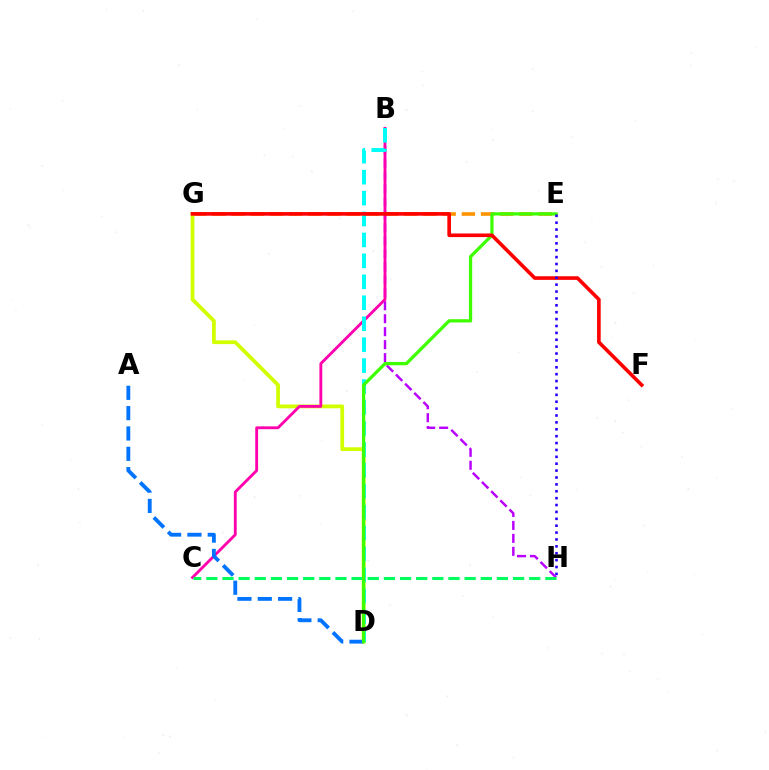{('E', 'G'): [{'color': '#ff9400', 'line_style': 'dashed', 'thickness': 2.61}], ('B', 'H'): [{'color': '#b900ff', 'line_style': 'dashed', 'thickness': 1.76}], ('D', 'G'): [{'color': '#d1ff00', 'line_style': 'solid', 'thickness': 2.71}], ('B', 'C'): [{'color': '#ff00ac', 'line_style': 'solid', 'thickness': 2.04}], ('C', 'H'): [{'color': '#00ff5c', 'line_style': 'dashed', 'thickness': 2.19}], ('A', 'D'): [{'color': '#0074ff', 'line_style': 'dashed', 'thickness': 2.76}], ('B', 'D'): [{'color': '#00fff6', 'line_style': 'dashed', 'thickness': 2.84}], ('D', 'E'): [{'color': '#3dff00', 'line_style': 'solid', 'thickness': 2.34}], ('F', 'G'): [{'color': '#ff0000', 'line_style': 'solid', 'thickness': 2.61}], ('E', 'H'): [{'color': '#2500ff', 'line_style': 'dotted', 'thickness': 1.87}]}